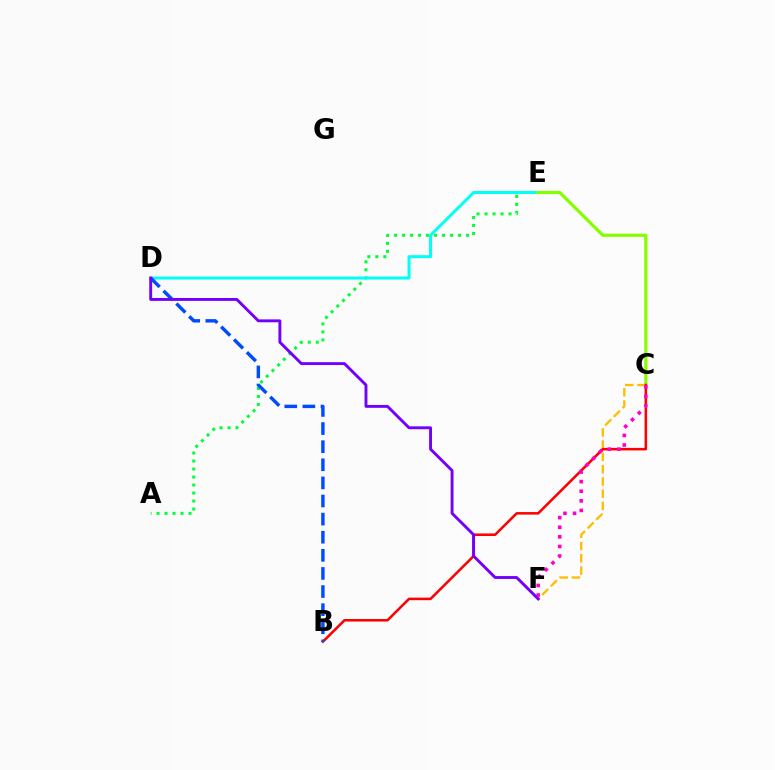{('C', 'F'): [{'color': '#ffbd00', 'line_style': 'dashed', 'thickness': 1.67}, {'color': '#ff00cf', 'line_style': 'dotted', 'thickness': 2.61}], ('A', 'E'): [{'color': '#00ff39', 'line_style': 'dotted', 'thickness': 2.17}], ('D', 'E'): [{'color': '#00fff6', 'line_style': 'solid', 'thickness': 2.15}], ('C', 'E'): [{'color': '#84ff00', 'line_style': 'solid', 'thickness': 2.32}], ('B', 'C'): [{'color': '#ff0000', 'line_style': 'solid', 'thickness': 1.83}], ('B', 'D'): [{'color': '#004bff', 'line_style': 'dashed', 'thickness': 2.46}], ('D', 'F'): [{'color': '#7200ff', 'line_style': 'solid', 'thickness': 2.08}]}